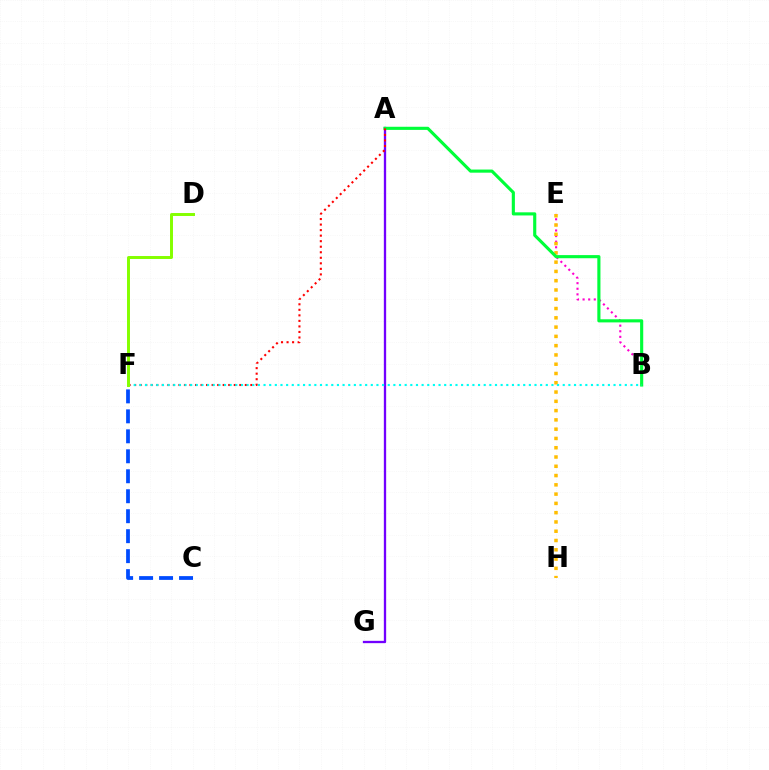{('B', 'E'): [{'color': '#ff00cf', 'line_style': 'dotted', 'thickness': 1.52}], ('E', 'H'): [{'color': '#ffbd00', 'line_style': 'dotted', 'thickness': 2.52}], ('A', 'G'): [{'color': '#7200ff', 'line_style': 'solid', 'thickness': 1.67}], ('A', 'B'): [{'color': '#00ff39', 'line_style': 'solid', 'thickness': 2.25}], ('A', 'F'): [{'color': '#ff0000', 'line_style': 'dotted', 'thickness': 1.5}], ('B', 'F'): [{'color': '#00fff6', 'line_style': 'dotted', 'thickness': 1.53}], ('C', 'F'): [{'color': '#004bff', 'line_style': 'dashed', 'thickness': 2.71}], ('D', 'F'): [{'color': '#84ff00', 'line_style': 'solid', 'thickness': 2.13}]}